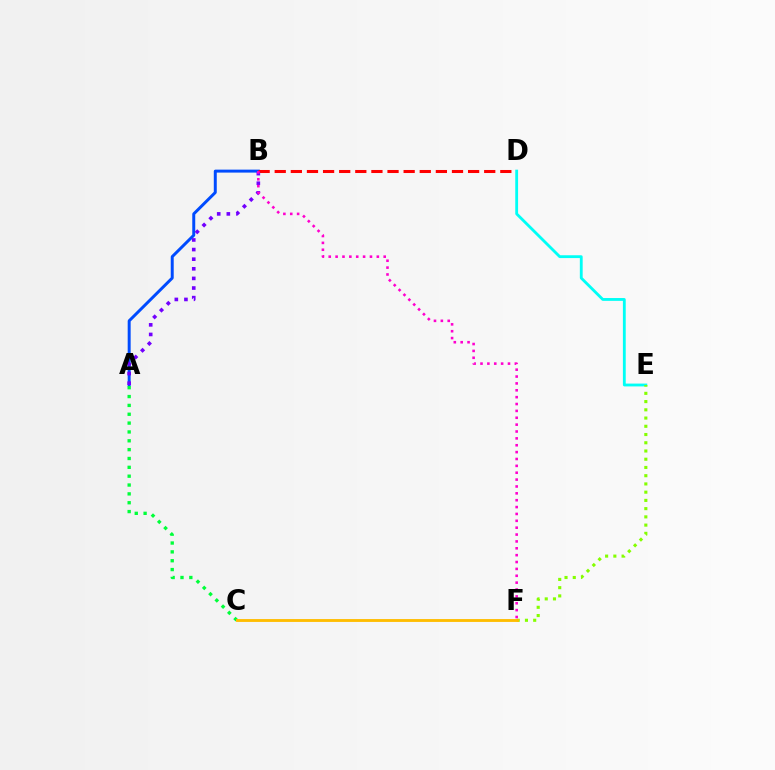{('A', 'B'): [{'color': '#004bff', 'line_style': 'solid', 'thickness': 2.14}, {'color': '#7200ff', 'line_style': 'dotted', 'thickness': 2.61}], ('B', 'D'): [{'color': '#ff0000', 'line_style': 'dashed', 'thickness': 2.19}], ('A', 'C'): [{'color': '#00ff39', 'line_style': 'dotted', 'thickness': 2.4}], ('D', 'E'): [{'color': '#00fff6', 'line_style': 'solid', 'thickness': 2.03}], ('E', 'F'): [{'color': '#84ff00', 'line_style': 'dotted', 'thickness': 2.24}], ('B', 'F'): [{'color': '#ff00cf', 'line_style': 'dotted', 'thickness': 1.87}], ('C', 'F'): [{'color': '#ffbd00', 'line_style': 'solid', 'thickness': 2.06}]}